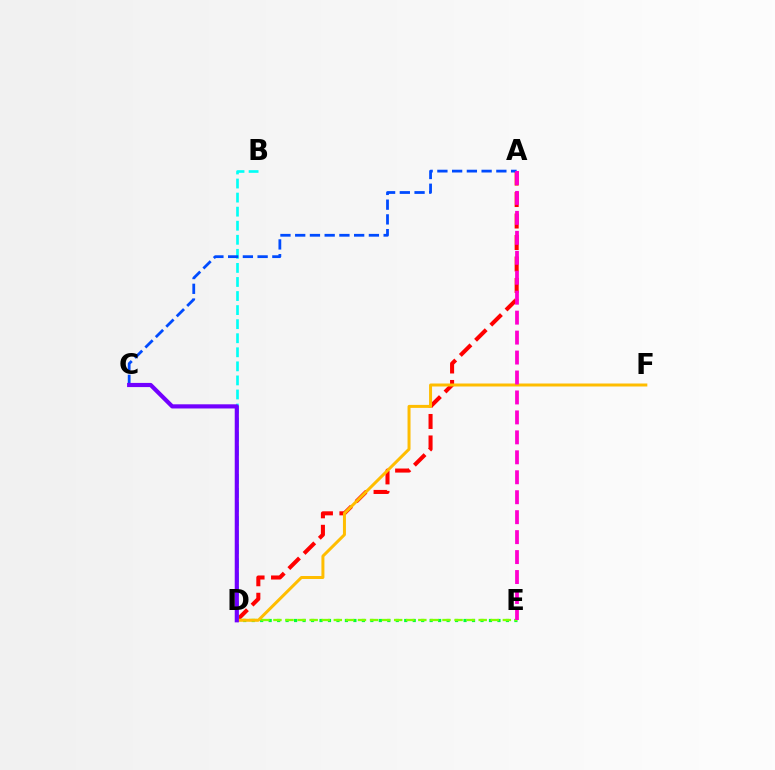{('A', 'D'): [{'color': '#ff0000', 'line_style': 'dashed', 'thickness': 2.92}], ('D', 'E'): [{'color': '#00ff39', 'line_style': 'dotted', 'thickness': 2.3}, {'color': '#84ff00', 'line_style': 'dashed', 'thickness': 1.64}], ('B', 'D'): [{'color': '#00fff6', 'line_style': 'dashed', 'thickness': 1.91}], ('D', 'F'): [{'color': '#ffbd00', 'line_style': 'solid', 'thickness': 2.15}], ('A', 'C'): [{'color': '#004bff', 'line_style': 'dashed', 'thickness': 2.0}], ('A', 'E'): [{'color': '#ff00cf', 'line_style': 'dashed', 'thickness': 2.71}], ('C', 'D'): [{'color': '#7200ff', 'line_style': 'solid', 'thickness': 3.0}]}